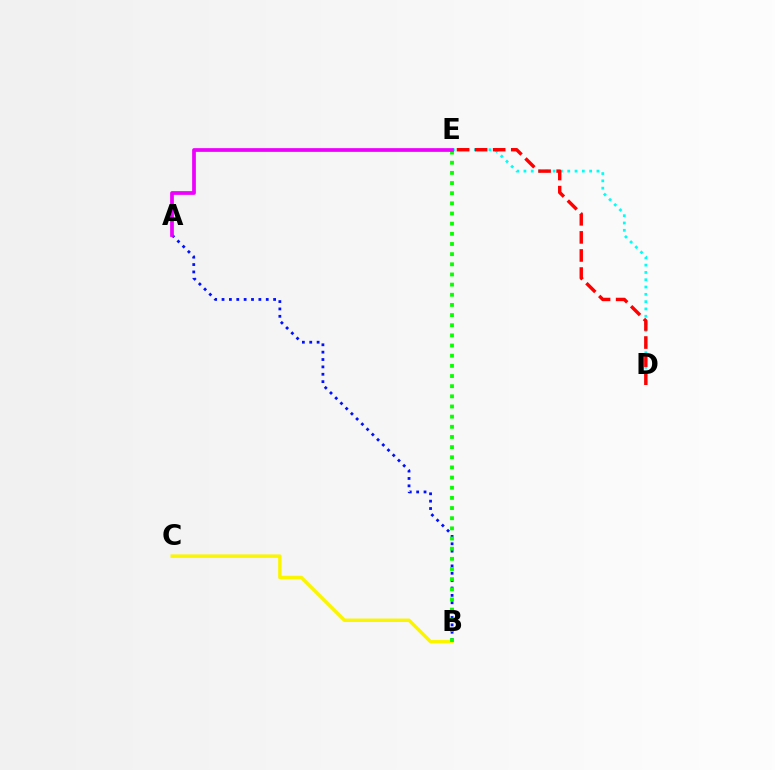{('A', 'B'): [{'color': '#0010ff', 'line_style': 'dotted', 'thickness': 2.0}], ('B', 'C'): [{'color': '#fcf500', 'line_style': 'solid', 'thickness': 2.49}], ('B', 'E'): [{'color': '#08ff00', 'line_style': 'dotted', 'thickness': 2.76}], ('D', 'E'): [{'color': '#00fff6', 'line_style': 'dotted', 'thickness': 1.98}, {'color': '#ff0000', 'line_style': 'dashed', 'thickness': 2.46}], ('A', 'E'): [{'color': '#ee00ff', 'line_style': 'solid', 'thickness': 2.68}]}